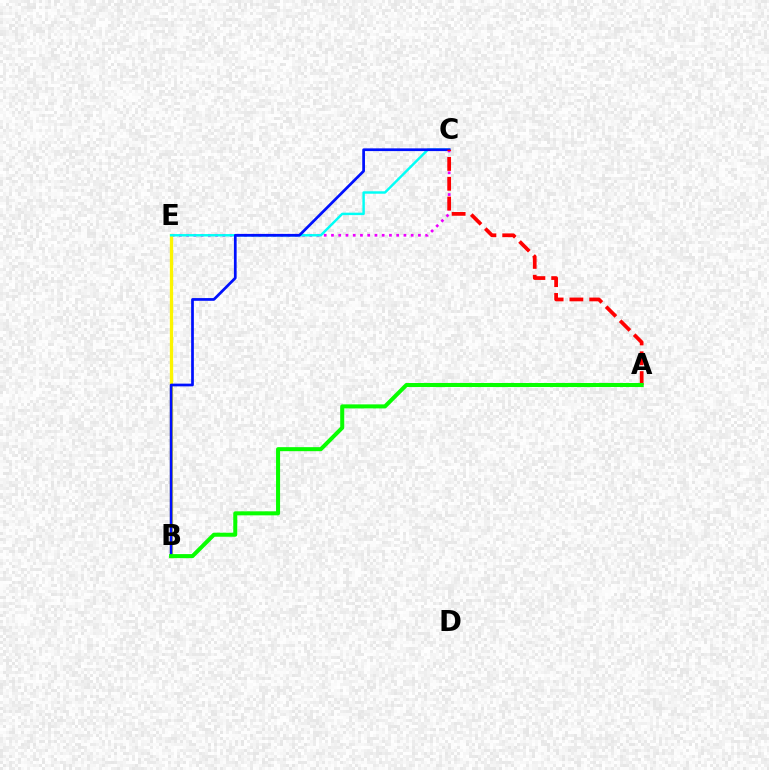{('C', 'E'): [{'color': '#ee00ff', 'line_style': 'dotted', 'thickness': 1.97}, {'color': '#00fff6', 'line_style': 'solid', 'thickness': 1.76}], ('B', 'E'): [{'color': '#fcf500', 'line_style': 'solid', 'thickness': 2.36}], ('B', 'C'): [{'color': '#0010ff', 'line_style': 'solid', 'thickness': 1.97}], ('A', 'C'): [{'color': '#ff0000', 'line_style': 'dashed', 'thickness': 2.69}], ('A', 'B'): [{'color': '#08ff00', 'line_style': 'solid', 'thickness': 2.9}]}